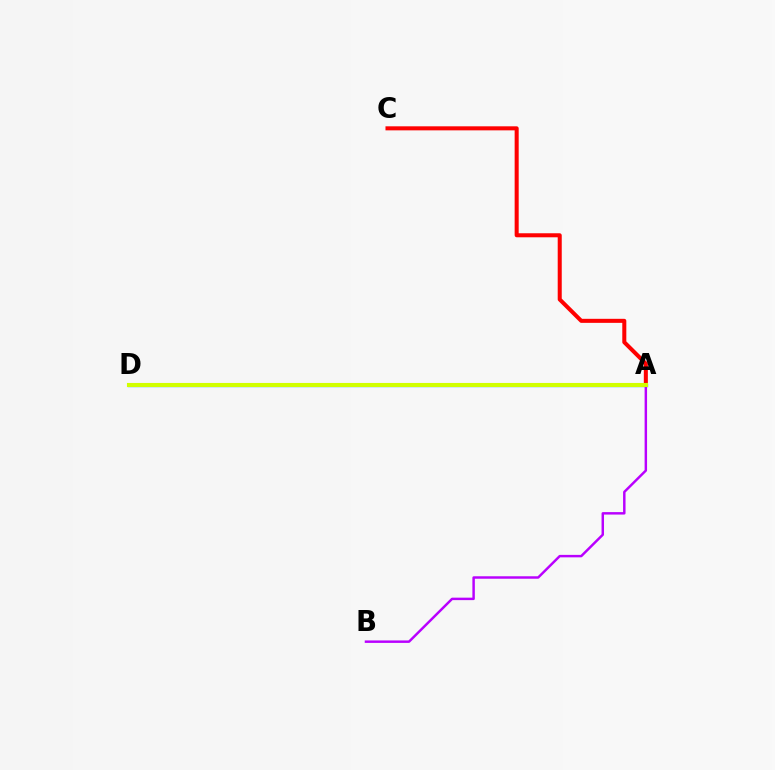{('A', 'B'): [{'color': '#b900ff', 'line_style': 'solid', 'thickness': 1.77}], ('A', 'D'): [{'color': '#00ff5c', 'line_style': 'solid', 'thickness': 2.53}, {'color': '#0074ff', 'line_style': 'solid', 'thickness': 2.36}, {'color': '#d1ff00', 'line_style': 'solid', 'thickness': 2.95}], ('A', 'C'): [{'color': '#ff0000', 'line_style': 'solid', 'thickness': 2.9}]}